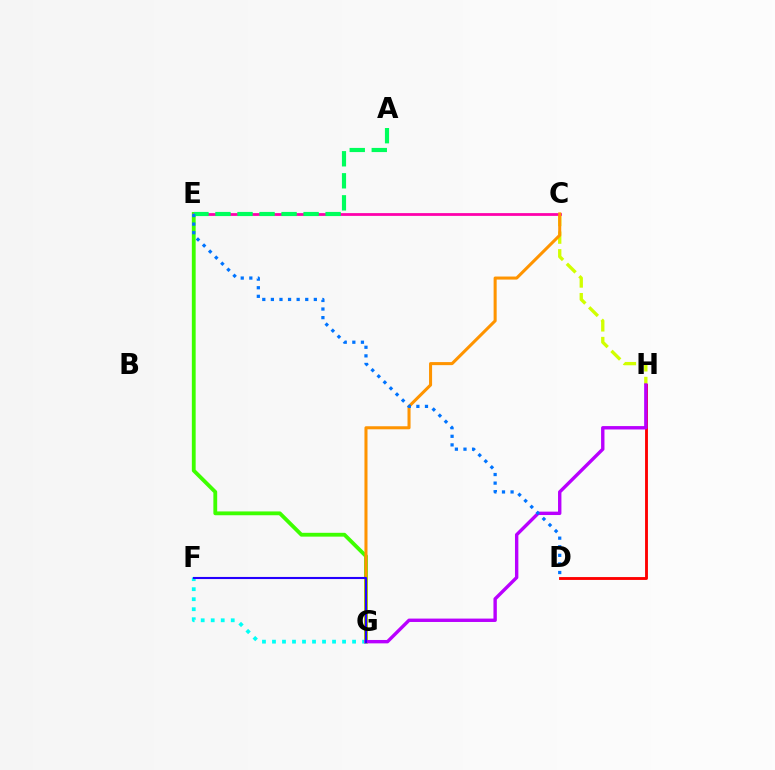{('E', 'G'): [{'color': '#3dff00', 'line_style': 'solid', 'thickness': 2.75}], ('F', 'G'): [{'color': '#00fff6', 'line_style': 'dotted', 'thickness': 2.72}, {'color': '#2500ff', 'line_style': 'solid', 'thickness': 1.52}], ('C', 'H'): [{'color': '#d1ff00', 'line_style': 'dashed', 'thickness': 2.39}], ('D', 'H'): [{'color': '#ff0000', 'line_style': 'solid', 'thickness': 2.07}], ('C', 'E'): [{'color': '#ff00ac', 'line_style': 'solid', 'thickness': 2.0}], ('C', 'G'): [{'color': '#ff9400', 'line_style': 'solid', 'thickness': 2.2}], ('A', 'E'): [{'color': '#00ff5c', 'line_style': 'dashed', 'thickness': 2.99}], ('G', 'H'): [{'color': '#b900ff', 'line_style': 'solid', 'thickness': 2.44}], ('D', 'E'): [{'color': '#0074ff', 'line_style': 'dotted', 'thickness': 2.33}]}